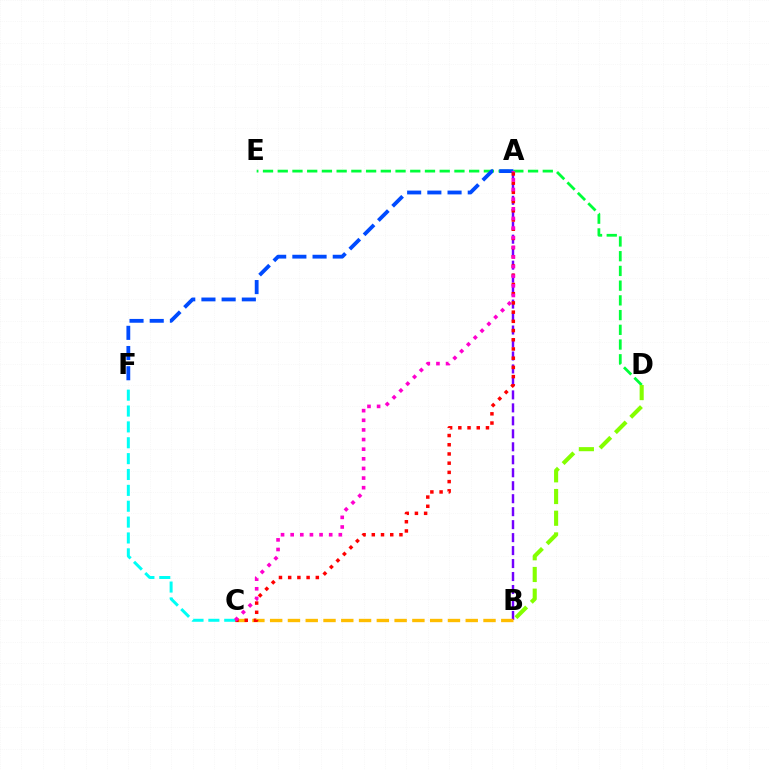{('A', 'B'): [{'color': '#7200ff', 'line_style': 'dashed', 'thickness': 1.76}], ('D', 'E'): [{'color': '#00ff39', 'line_style': 'dashed', 'thickness': 2.0}], ('A', 'F'): [{'color': '#004bff', 'line_style': 'dashed', 'thickness': 2.74}], ('B', 'C'): [{'color': '#ffbd00', 'line_style': 'dashed', 'thickness': 2.42}], ('A', 'C'): [{'color': '#ff0000', 'line_style': 'dotted', 'thickness': 2.5}, {'color': '#ff00cf', 'line_style': 'dotted', 'thickness': 2.62}], ('C', 'F'): [{'color': '#00fff6', 'line_style': 'dashed', 'thickness': 2.16}], ('B', 'D'): [{'color': '#84ff00', 'line_style': 'dashed', 'thickness': 2.95}]}